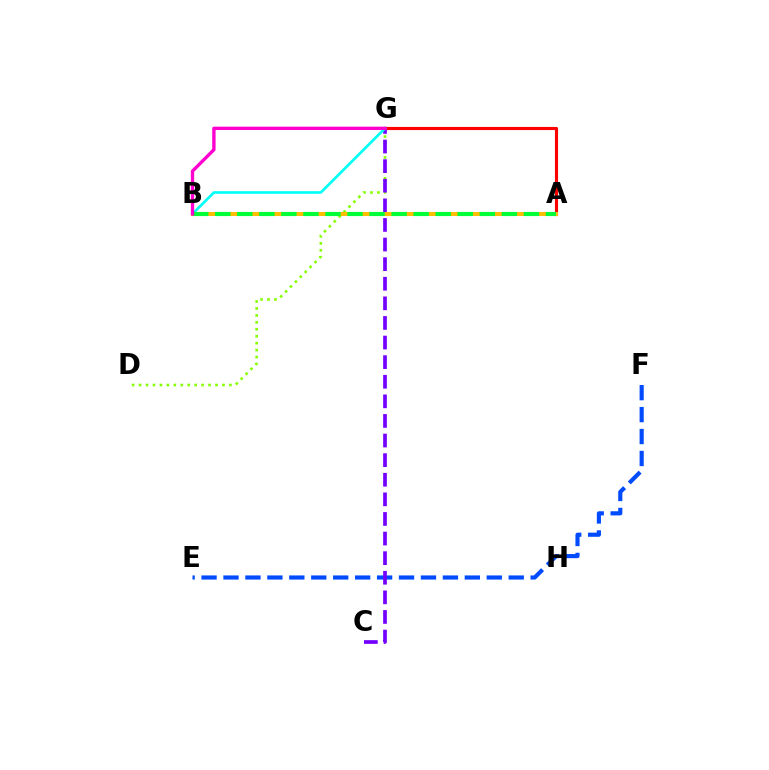{('D', 'G'): [{'color': '#84ff00', 'line_style': 'dotted', 'thickness': 1.89}], ('E', 'F'): [{'color': '#004bff', 'line_style': 'dashed', 'thickness': 2.98}], ('A', 'G'): [{'color': '#ff0000', 'line_style': 'solid', 'thickness': 2.25}], ('C', 'G'): [{'color': '#7200ff', 'line_style': 'dashed', 'thickness': 2.66}], ('B', 'G'): [{'color': '#00fff6', 'line_style': 'solid', 'thickness': 1.92}, {'color': '#ff00cf', 'line_style': 'solid', 'thickness': 2.41}], ('A', 'B'): [{'color': '#ffbd00', 'line_style': 'solid', 'thickness': 2.86}, {'color': '#00ff39', 'line_style': 'dashed', 'thickness': 3.0}]}